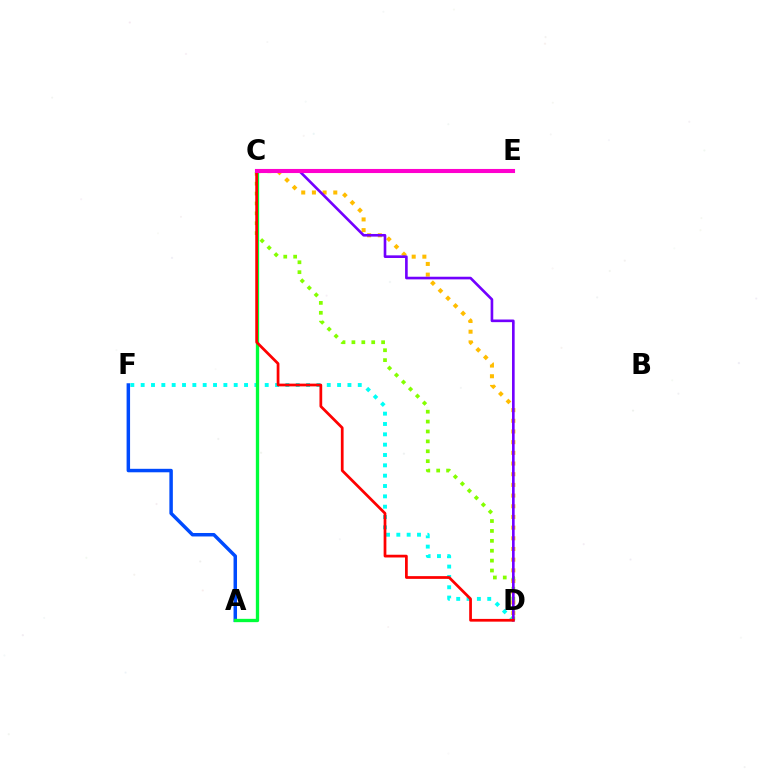{('D', 'F'): [{'color': '#00fff6', 'line_style': 'dotted', 'thickness': 2.81}], ('C', 'D'): [{'color': '#84ff00', 'line_style': 'dotted', 'thickness': 2.69}, {'color': '#ffbd00', 'line_style': 'dotted', 'thickness': 2.9}, {'color': '#7200ff', 'line_style': 'solid', 'thickness': 1.9}, {'color': '#ff0000', 'line_style': 'solid', 'thickness': 1.97}], ('A', 'F'): [{'color': '#004bff', 'line_style': 'solid', 'thickness': 2.5}], ('A', 'C'): [{'color': '#00ff39', 'line_style': 'solid', 'thickness': 2.39}], ('C', 'E'): [{'color': '#ff00cf', 'line_style': 'solid', 'thickness': 2.94}]}